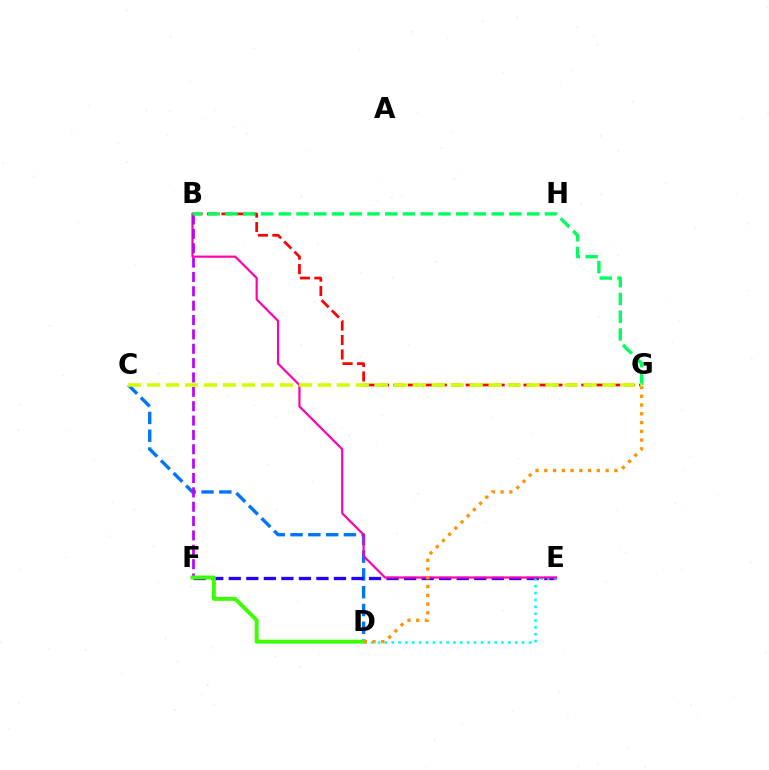{('C', 'D'): [{'color': '#0074ff', 'line_style': 'dashed', 'thickness': 2.42}], ('B', 'G'): [{'color': '#ff0000', 'line_style': 'dashed', 'thickness': 1.96}, {'color': '#00ff5c', 'line_style': 'dashed', 'thickness': 2.41}], ('E', 'F'): [{'color': '#2500ff', 'line_style': 'dashed', 'thickness': 2.38}], ('D', 'E'): [{'color': '#00fff6', 'line_style': 'dotted', 'thickness': 1.86}], ('B', 'E'): [{'color': '#ff00ac', 'line_style': 'solid', 'thickness': 1.57}], ('B', 'F'): [{'color': '#b900ff', 'line_style': 'dashed', 'thickness': 1.95}], ('D', 'F'): [{'color': '#3dff00', 'line_style': 'solid', 'thickness': 2.81}], ('D', 'G'): [{'color': '#ff9400', 'line_style': 'dotted', 'thickness': 2.38}], ('C', 'G'): [{'color': '#d1ff00', 'line_style': 'dashed', 'thickness': 2.58}]}